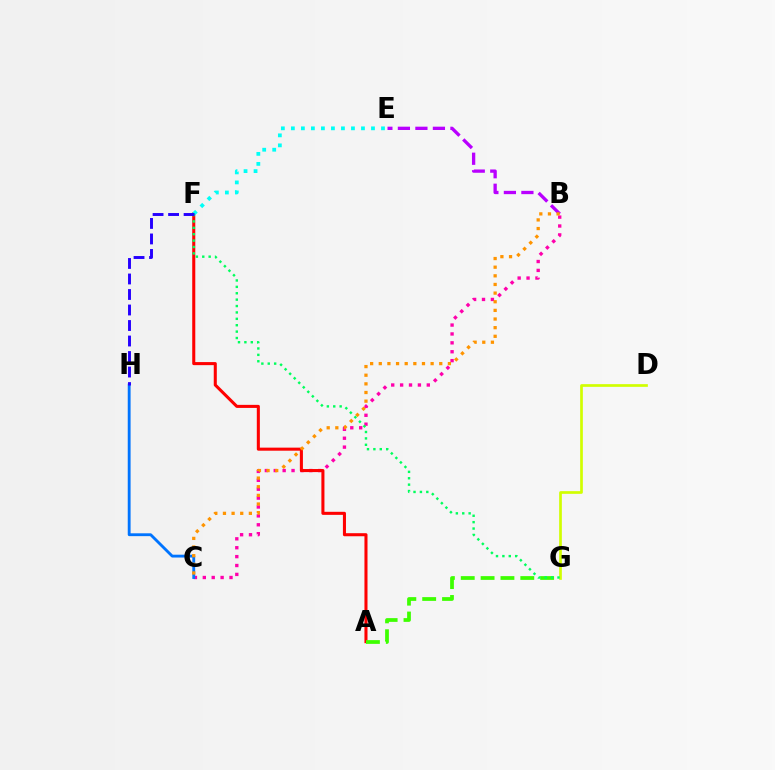{('B', 'C'): [{'color': '#ff00ac', 'line_style': 'dotted', 'thickness': 2.42}, {'color': '#ff9400', 'line_style': 'dotted', 'thickness': 2.35}], ('A', 'F'): [{'color': '#ff0000', 'line_style': 'solid', 'thickness': 2.2}], ('B', 'E'): [{'color': '#b900ff', 'line_style': 'dashed', 'thickness': 2.38}], ('C', 'H'): [{'color': '#0074ff', 'line_style': 'solid', 'thickness': 2.05}], ('D', 'G'): [{'color': '#d1ff00', 'line_style': 'solid', 'thickness': 1.93}], ('A', 'G'): [{'color': '#3dff00', 'line_style': 'dashed', 'thickness': 2.7}], ('E', 'F'): [{'color': '#00fff6', 'line_style': 'dotted', 'thickness': 2.72}], ('F', 'G'): [{'color': '#00ff5c', 'line_style': 'dotted', 'thickness': 1.74}], ('F', 'H'): [{'color': '#2500ff', 'line_style': 'dashed', 'thickness': 2.11}]}